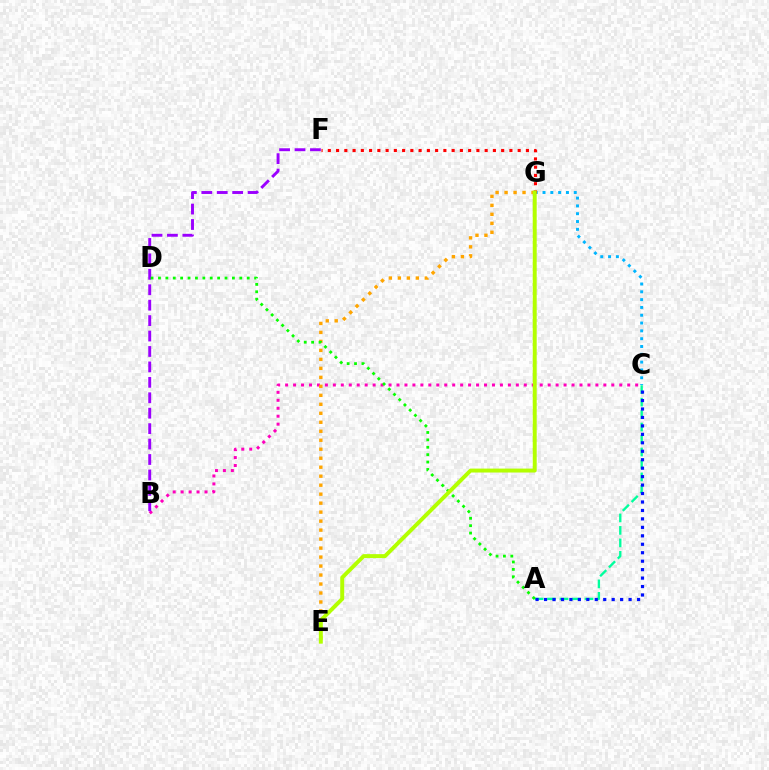{('B', 'C'): [{'color': '#ff00bd', 'line_style': 'dotted', 'thickness': 2.16}], ('C', 'G'): [{'color': '#00b5ff', 'line_style': 'dotted', 'thickness': 2.12}], ('E', 'G'): [{'color': '#ffa500', 'line_style': 'dotted', 'thickness': 2.44}, {'color': '#b3ff00', 'line_style': 'solid', 'thickness': 2.84}], ('A', 'C'): [{'color': '#00ff9d', 'line_style': 'dashed', 'thickness': 1.69}, {'color': '#0010ff', 'line_style': 'dotted', 'thickness': 2.3}], ('F', 'G'): [{'color': '#ff0000', 'line_style': 'dotted', 'thickness': 2.24}], ('B', 'F'): [{'color': '#9b00ff', 'line_style': 'dashed', 'thickness': 2.1}], ('A', 'D'): [{'color': '#08ff00', 'line_style': 'dotted', 'thickness': 2.01}]}